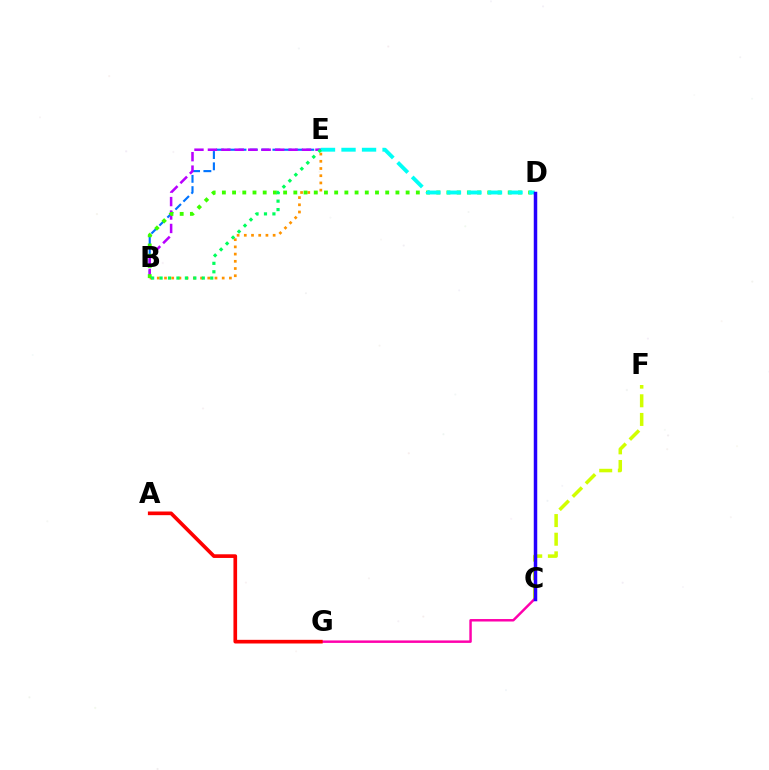{('B', 'E'): [{'color': '#ff9400', 'line_style': 'dotted', 'thickness': 1.96}, {'color': '#0074ff', 'line_style': 'dashed', 'thickness': 1.54}, {'color': '#b900ff', 'line_style': 'dashed', 'thickness': 1.83}, {'color': '#00ff5c', 'line_style': 'dotted', 'thickness': 2.29}], ('C', 'F'): [{'color': '#d1ff00', 'line_style': 'dashed', 'thickness': 2.53}], ('C', 'G'): [{'color': '#ff00ac', 'line_style': 'solid', 'thickness': 1.78}], ('B', 'D'): [{'color': '#3dff00', 'line_style': 'dotted', 'thickness': 2.77}], ('D', 'E'): [{'color': '#00fff6', 'line_style': 'dashed', 'thickness': 2.79}], ('A', 'G'): [{'color': '#ff0000', 'line_style': 'solid', 'thickness': 2.63}], ('C', 'D'): [{'color': '#2500ff', 'line_style': 'solid', 'thickness': 2.51}]}